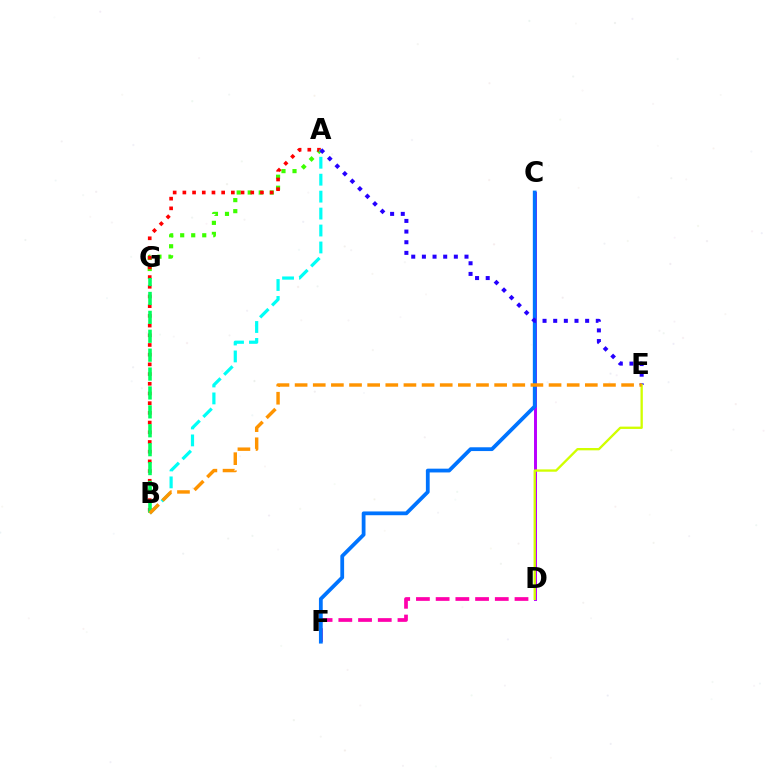{('D', 'F'): [{'color': '#ff00ac', 'line_style': 'dashed', 'thickness': 2.68}], ('C', 'D'): [{'color': '#b900ff', 'line_style': 'solid', 'thickness': 2.14}], ('A', 'G'): [{'color': '#3dff00', 'line_style': 'dotted', 'thickness': 3.0}], ('A', 'B'): [{'color': '#ff0000', 'line_style': 'dotted', 'thickness': 2.64}, {'color': '#00fff6', 'line_style': 'dashed', 'thickness': 2.3}], ('C', 'F'): [{'color': '#0074ff', 'line_style': 'solid', 'thickness': 2.72}], ('A', 'E'): [{'color': '#2500ff', 'line_style': 'dotted', 'thickness': 2.89}], ('D', 'E'): [{'color': '#d1ff00', 'line_style': 'solid', 'thickness': 1.67}], ('B', 'G'): [{'color': '#00ff5c', 'line_style': 'dashed', 'thickness': 2.57}], ('B', 'E'): [{'color': '#ff9400', 'line_style': 'dashed', 'thickness': 2.46}]}